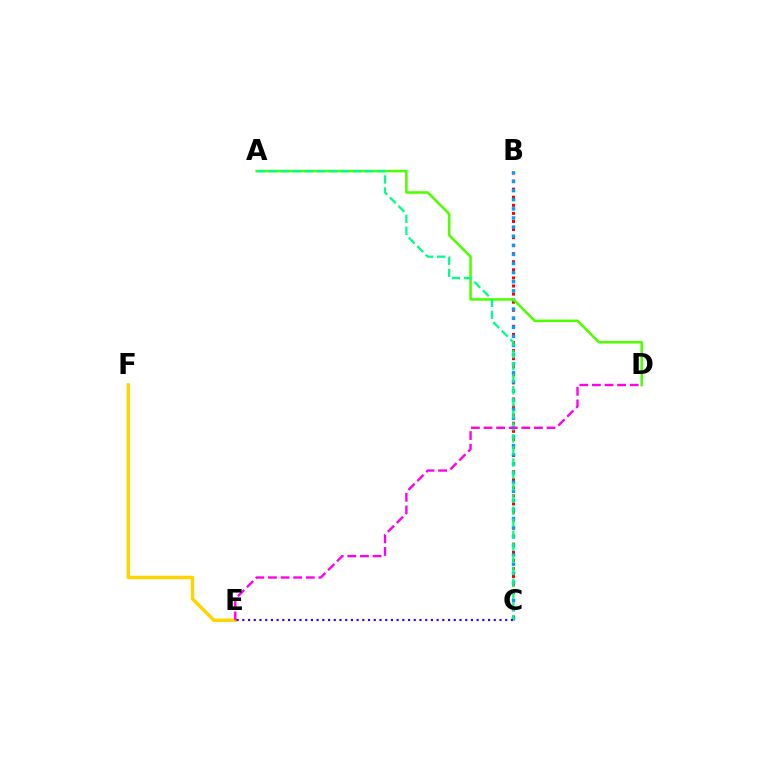{('B', 'C'): [{'color': '#ff0000', 'line_style': 'dotted', 'thickness': 2.19}, {'color': '#009eff', 'line_style': 'dotted', 'thickness': 2.48}], ('A', 'D'): [{'color': '#4fff00', 'line_style': 'solid', 'thickness': 1.85}], ('E', 'F'): [{'color': '#ffd500', 'line_style': 'solid', 'thickness': 2.49}], ('A', 'C'): [{'color': '#00ff86', 'line_style': 'dashed', 'thickness': 1.64}], ('D', 'E'): [{'color': '#ff00ed', 'line_style': 'dashed', 'thickness': 1.71}], ('C', 'E'): [{'color': '#3700ff', 'line_style': 'dotted', 'thickness': 1.55}]}